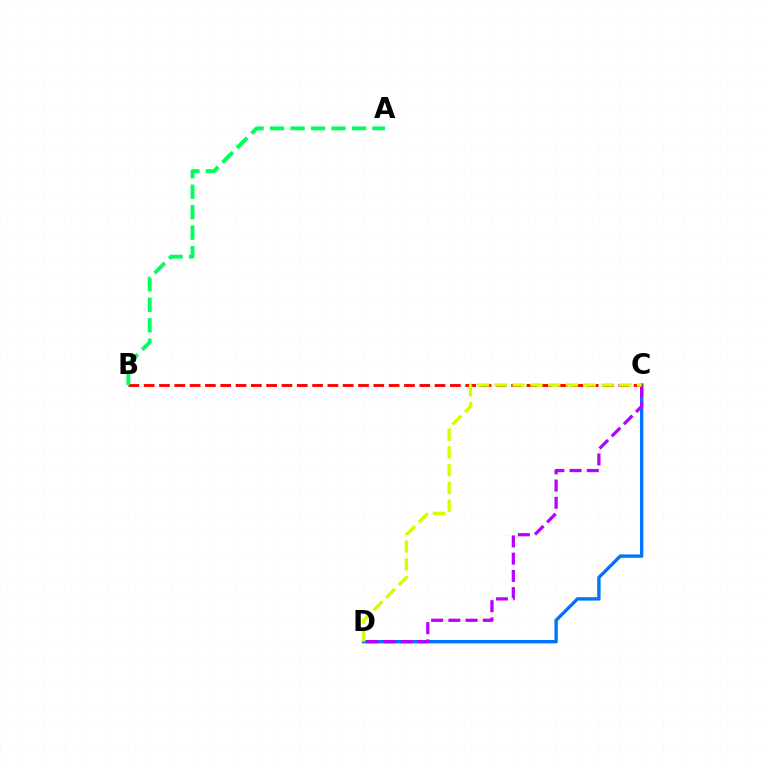{('C', 'D'): [{'color': '#0074ff', 'line_style': 'solid', 'thickness': 2.42}, {'color': '#b900ff', 'line_style': 'dashed', 'thickness': 2.34}, {'color': '#d1ff00', 'line_style': 'dashed', 'thickness': 2.41}], ('B', 'C'): [{'color': '#ff0000', 'line_style': 'dashed', 'thickness': 2.08}], ('A', 'B'): [{'color': '#00ff5c', 'line_style': 'dashed', 'thickness': 2.78}]}